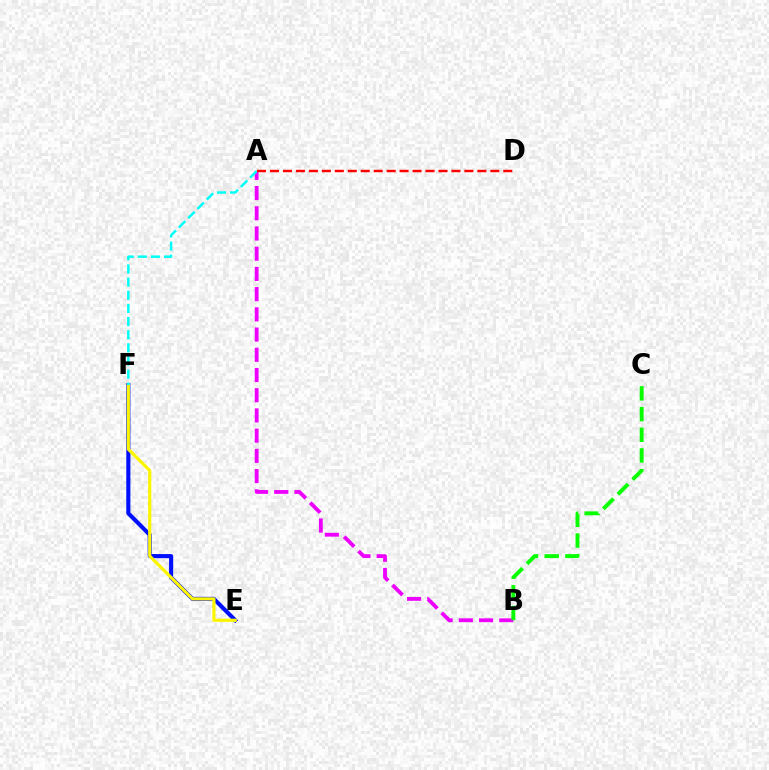{('E', 'F'): [{'color': '#0010ff', 'line_style': 'solid', 'thickness': 2.95}, {'color': '#fcf500', 'line_style': 'solid', 'thickness': 2.3}], ('A', 'B'): [{'color': '#ee00ff', 'line_style': 'dashed', 'thickness': 2.75}], ('B', 'C'): [{'color': '#08ff00', 'line_style': 'dashed', 'thickness': 2.81}], ('A', 'F'): [{'color': '#00fff6', 'line_style': 'dashed', 'thickness': 1.79}], ('A', 'D'): [{'color': '#ff0000', 'line_style': 'dashed', 'thickness': 1.76}]}